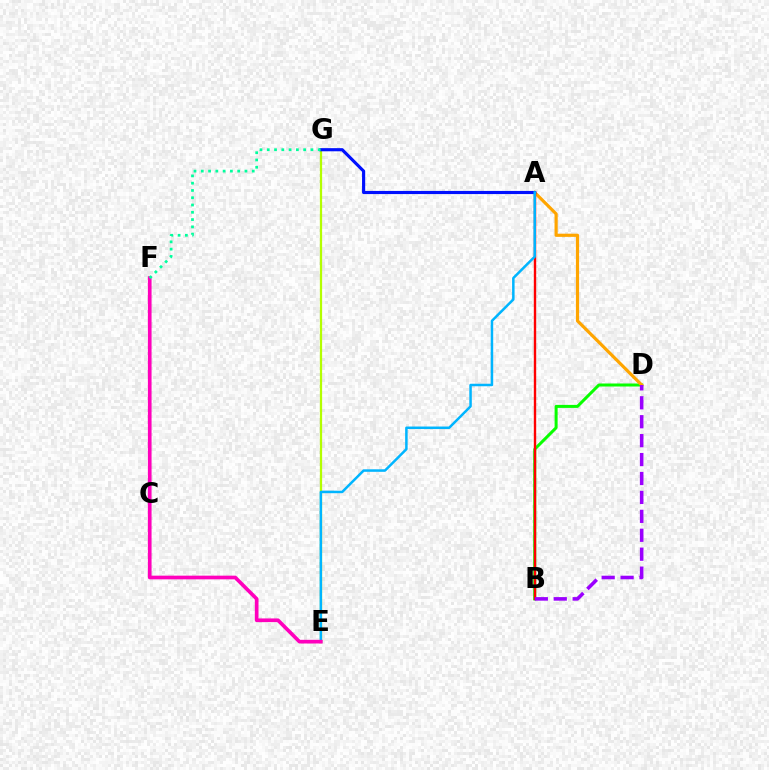{('B', 'D'): [{'color': '#08ff00', 'line_style': 'solid', 'thickness': 2.17}, {'color': '#9b00ff', 'line_style': 'dashed', 'thickness': 2.57}], ('E', 'G'): [{'color': '#b3ff00', 'line_style': 'solid', 'thickness': 1.62}], ('A', 'D'): [{'color': '#ffa500', 'line_style': 'solid', 'thickness': 2.29}], ('A', 'B'): [{'color': '#ff0000', 'line_style': 'solid', 'thickness': 1.72}], ('A', 'G'): [{'color': '#0010ff', 'line_style': 'solid', 'thickness': 2.26}], ('A', 'E'): [{'color': '#00b5ff', 'line_style': 'solid', 'thickness': 1.8}], ('E', 'F'): [{'color': '#ff00bd', 'line_style': 'solid', 'thickness': 2.65}], ('F', 'G'): [{'color': '#00ff9d', 'line_style': 'dotted', 'thickness': 1.98}]}